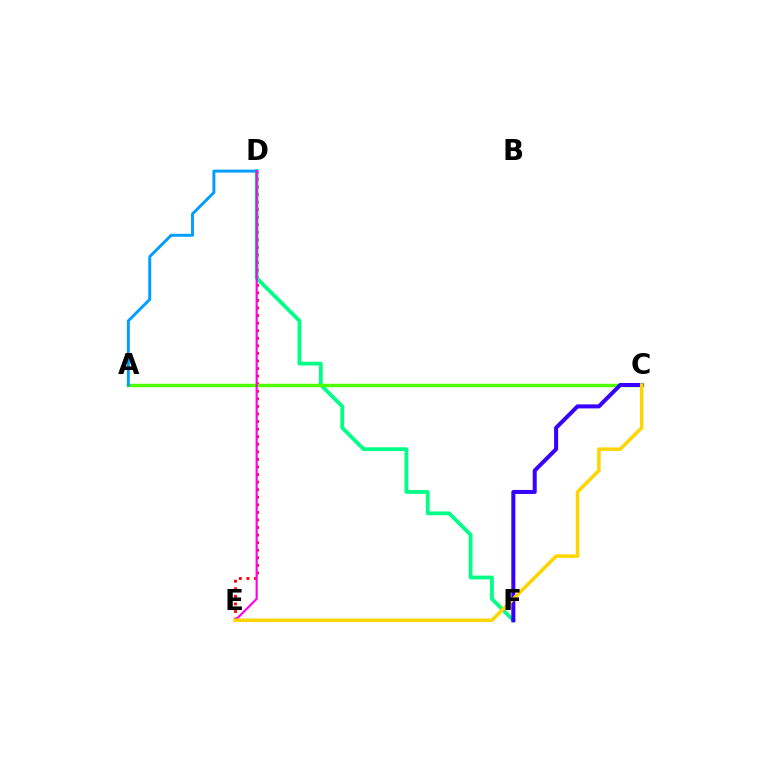{('D', 'E'): [{'color': '#ff0000', 'line_style': 'dotted', 'thickness': 2.06}, {'color': '#ff00ed', 'line_style': 'solid', 'thickness': 1.56}], ('D', 'F'): [{'color': '#00ff86', 'line_style': 'solid', 'thickness': 2.73}], ('A', 'C'): [{'color': '#4fff00', 'line_style': 'solid', 'thickness': 2.49}], ('A', 'D'): [{'color': '#009eff', 'line_style': 'solid', 'thickness': 2.11}], ('C', 'F'): [{'color': '#3700ff', 'line_style': 'solid', 'thickness': 2.89}], ('C', 'E'): [{'color': '#ffd500', 'line_style': 'solid', 'thickness': 2.54}]}